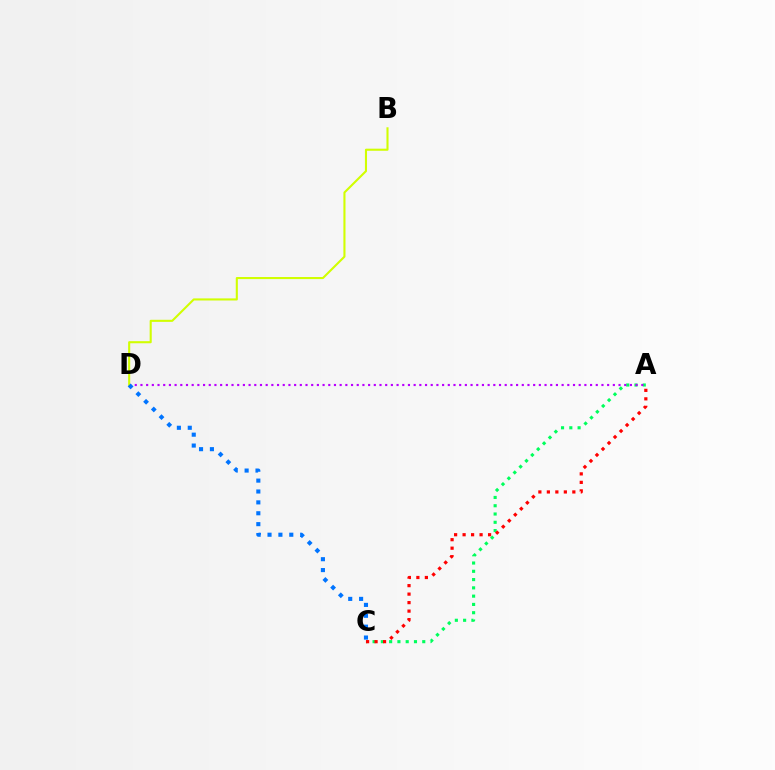{('A', 'C'): [{'color': '#00ff5c', 'line_style': 'dotted', 'thickness': 2.25}, {'color': '#ff0000', 'line_style': 'dotted', 'thickness': 2.31}], ('A', 'D'): [{'color': '#b900ff', 'line_style': 'dotted', 'thickness': 1.55}], ('B', 'D'): [{'color': '#d1ff00', 'line_style': 'solid', 'thickness': 1.5}], ('C', 'D'): [{'color': '#0074ff', 'line_style': 'dotted', 'thickness': 2.96}]}